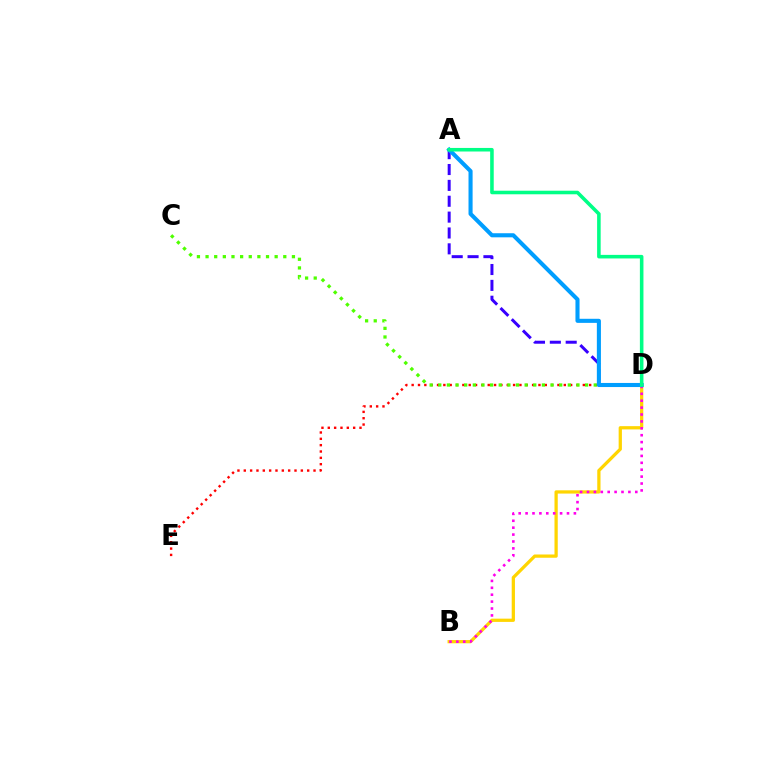{('B', 'D'): [{'color': '#ffd500', 'line_style': 'solid', 'thickness': 2.34}, {'color': '#ff00ed', 'line_style': 'dotted', 'thickness': 1.87}], ('D', 'E'): [{'color': '#ff0000', 'line_style': 'dotted', 'thickness': 1.72}], ('C', 'D'): [{'color': '#4fff00', 'line_style': 'dotted', 'thickness': 2.35}], ('A', 'D'): [{'color': '#3700ff', 'line_style': 'dashed', 'thickness': 2.15}, {'color': '#009eff', 'line_style': 'solid', 'thickness': 2.94}, {'color': '#00ff86', 'line_style': 'solid', 'thickness': 2.57}]}